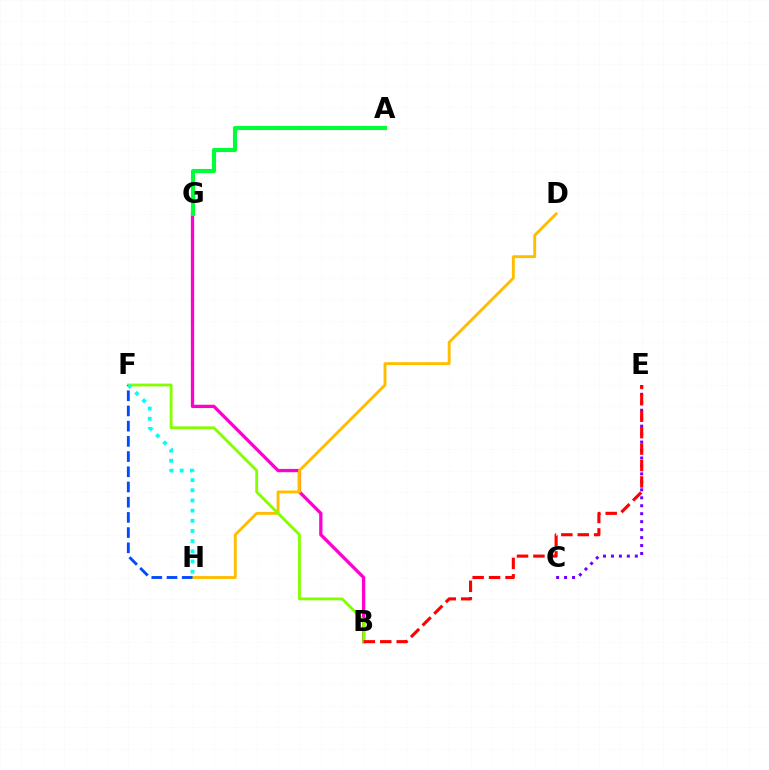{('B', 'G'): [{'color': '#ff00cf', 'line_style': 'solid', 'thickness': 2.37}], ('D', 'H'): [{'color': '#ffbd00', 'line_style': 'solid', 'thickness': 2.07}], ('B', 'F'): [{'color': '#84ff00', 'line_style': 'solid', 'thickness': 2.04}], ('C', 'E'): [{'color': '#7200ff', 'line_style': 'dotted', 'thickness': 2.16}], ('A', 'G'): [{'color': '#00ff39', 'line_style': 'solid', 'thickness': 2.97}], ('F', 'H'): [{'color': '#004bff', 'line_style': 'dashed', 'thickness': 2.07}, {'color': '#00fff6', 'line_style': 'dotted', 'thickness': 2.76}], ('B', 'E'): [{'color': '#ff0000', 'line_style': 'dashed', 'thickness': 2.23}]}